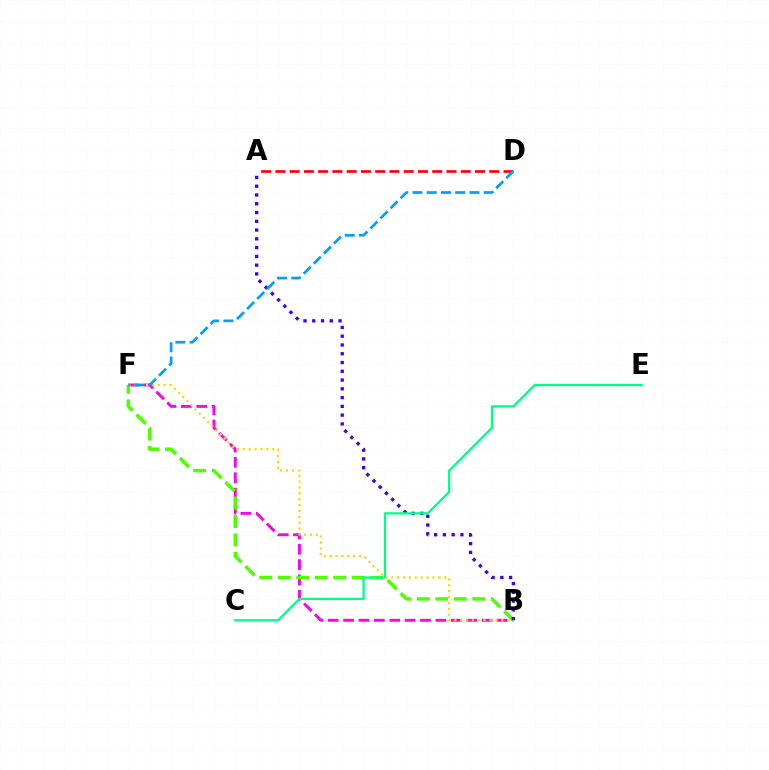{('B', 'F'): [{'color': '#ff00ed', 'line_style': 'dashed', 'thickness': 2.09}, {'color': '#4fff00', 'line_style': 'dashed', 'thickness': 2.51}, {'color': '#ffd500', 'line_style': 'dotted', 'thickness': 1.6}], ('A', 'B'): [{'color': '#3700ff', 'line_style': 'dotted', 'thickness': 2.38}], ('C', 'E'): [{'color': '#00ff86', 'line_style': 'solid', 'thickness': 1.65}], ('A', 'D'): [{'color': '#ff0000', 'line_style': 'dashed', 'thickness': 1.94}], ('D', 'F'): [{'color': '#009eff', 'line_style': 'dashed', 'thickness': 1.94}]}